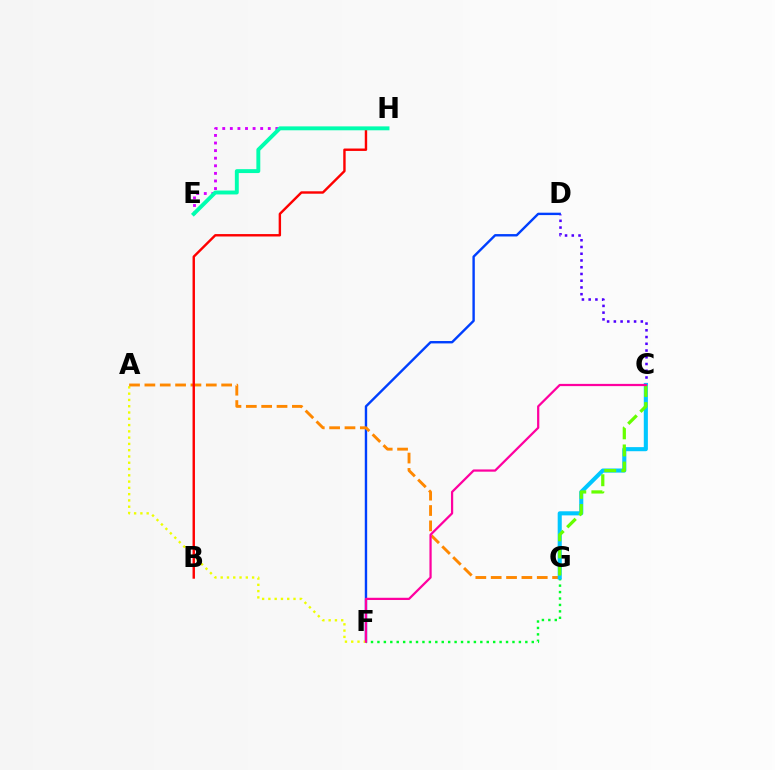{('D', 'F'): [{'color': '#003fff', 'line_style': 'solid', 'thickness': 1.72}], ('C', 'D'): [{'color': '#4f00ff', 'line_style': 'dotted', 'thickness': 1.83}], ('A', 'F'): [{'color': '#eeff00', 'line_style': 'dotted', 'thickness': 1.71}], ('E', 'H'): [{'color': '#d600ff', 'line_style': 'dotted', 'thickness': 2.06}, {'color': '#00ffaf', 'line_style': 'solid', 'thickness': 2.82}], ('A', 'G'): [{'color': '#ff8800', 'line_style': 'dashed', 'thickness': 2.09}], ('F', 'G'): [{'color': '#00ff27', 'line_style': 'dotted', 'thickness': 1.75}], ('B', 'H'): [{'color': '#ff0000', 'line_style': 'solid', 'thickness': 1.74}], ('C', 'G'): [{'color': '#00c7ff', 'line_style': 'solid', 'thickness': 2.94}, {'color': '#66ff00', 'line_style': 'dashed', 'thickness': 2.32}], ('C', 'F'): [{'color': '#ff00a0', 'line_style': 'solid', 'thickness': 1.61}]}